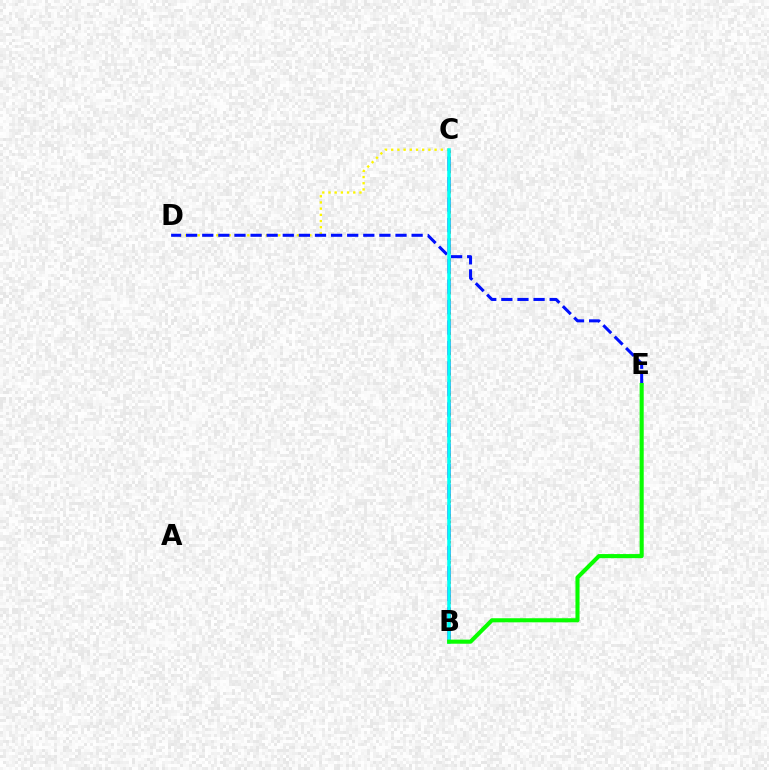{('C', 'D'): [{'color': '#fcf500', 'line_style': 'dotted', 'thickness': 1.68}], ('B', 'C'): [{'color': '#ee00ff', 'line_style': 'dashed', 'thickness': 2.78}, {'color': '#ff0000', 'line_style': 'dotted', 'thickness': 1.83}, {'color': '#00fff6', 'line_style': 'solid', 'thickness': 2.54}], ('D', 'E'): [{'color': '#0010ff', 'line_style': 'dashed', 'thickness': 2.19}], ('B', 'E'): [{'color': '#08ff00', 'line_style': 'solid', 'thickness': 2.94}]}